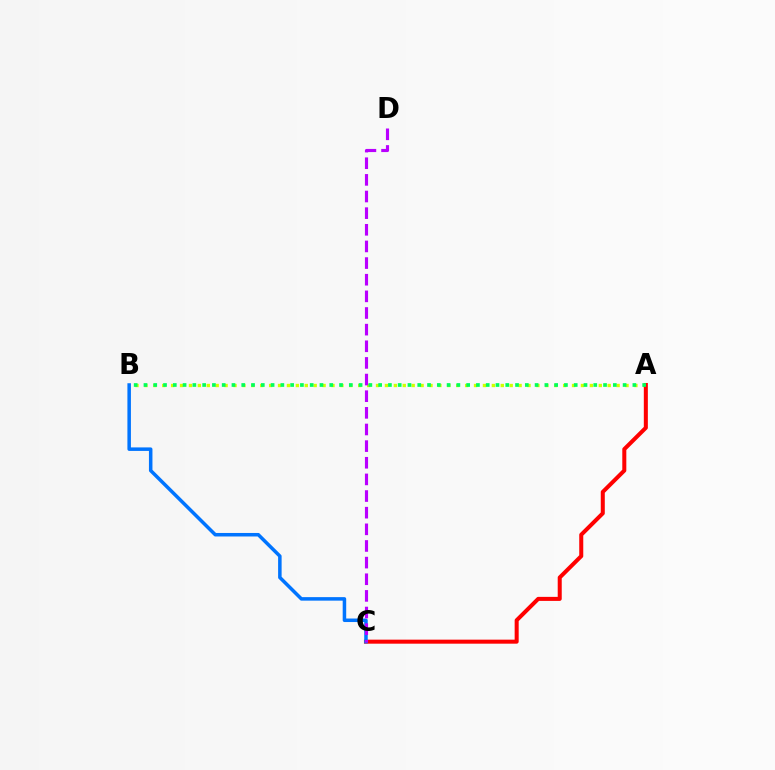{('A', 'B'): [{'color': '#d1ff00', 'line_style': 'dotted', 'thickness': 2.42}, {'color': '#00ff5c', 'line_style': 'dotted', 'thickness': 2.66}], ('A', 'C'): [{'color': '#ff0000', 'line_style': 'solid', 'thickness': 2.9}], ('B', 'C'): [{'color': '#0074ff', 'line_style': 'solid', 'thickness': 2.53}], ('C', 'D'): [{'color': '#b900ff', 'line_style': 'dashed', 'thickness': 2.26}]}